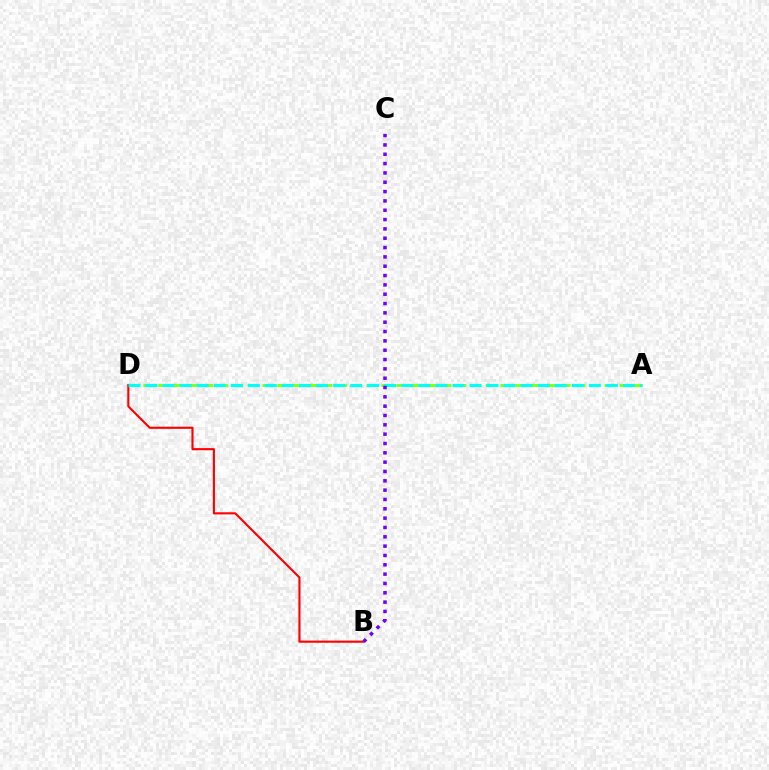{('A', 'D'): [{'color': '#84ff00', 'line_style': 'dashed', 'thickness': 2.02}, {'color': '#00fff6', 'line_style': 'dashed', 'thickness': 2.32}], ('B', 'D'): [{'color': '#ff0000', 'line_style': 'solid', 'thickness': 1.52}], ('B', 'C'): [{'color': '#7200ff', 'line_style': 'dotted', 'thickness': 2.54}]}